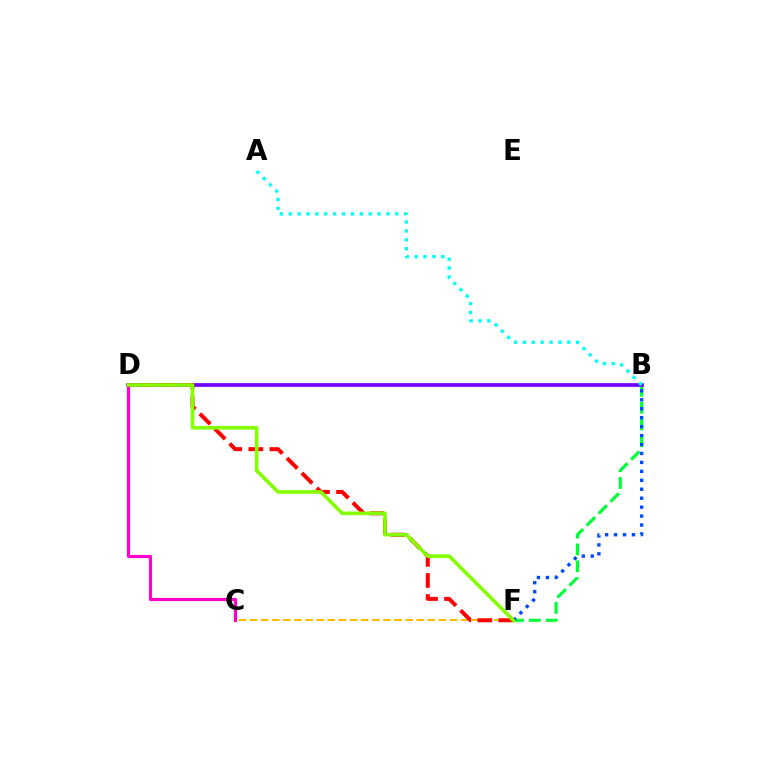{('B', 'F'): [{'color': '#00ff39', 'line_style': 'dashed', 'thickness': 2.29}, {'color': '#004bff', 'line_style': 'dotted', 'thickness': 2.43}], ('B', 'D'): [{'color': '#7200ff', 'line_style': 'solid', 'thickness': 2.67}], ('C', 'F'): [{'color': '#ffbd00', 'line_style': 'dashed', 'thickness': 1.51}], ('A', 'B'): [{'color': '#00fff6', 'line_style': 'dotted', 'thickness': 2.41}], ('C', 'D'): [{'color': '#ff00cf', 'line_style': 'solid', 'thickness': 2.26}], ('D', 'F'): [{'color': '#ff0000', 'line_style': 'dashed', 'thickness': 2.87}, {'color': '#84ff00', 'line_style': 'solid', 'thickness': 2.58}]}